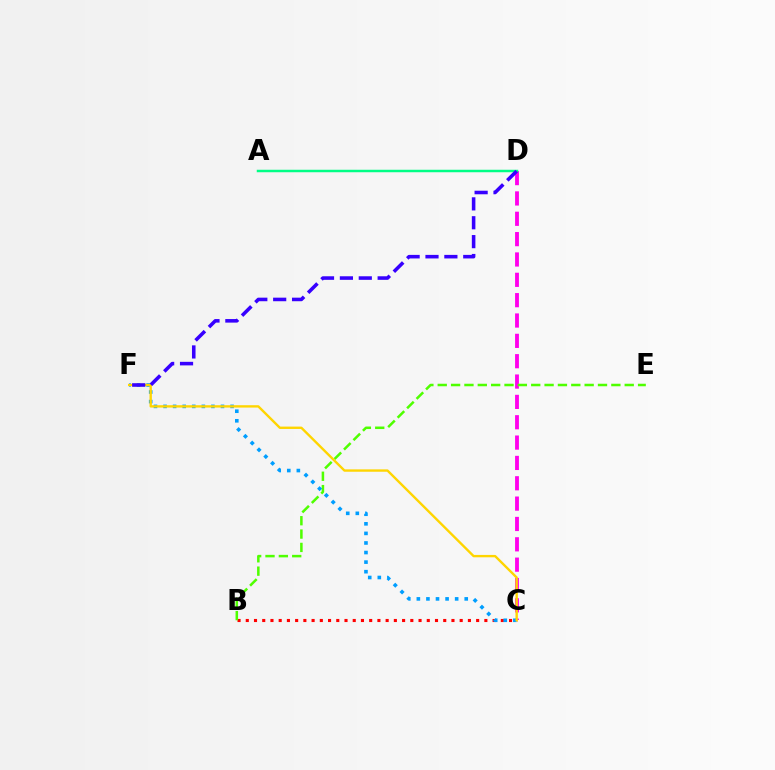{('C', 'D'): [{'color': '#ff00ed', 'line_style': 'dashed', 'thickness': 2.76}], ('A', 'D'): [{'color': '#00ff86', 'line_style': 'solid', 'thickness': 1.78}], ('B', 'C'): [{'color': '#ff0000', 'line_style': 'dotted', 'thickness': 2.24}], ('B', 'E'): [{'color': '#4fff00', 'line_style': 'dashed', 'thickness': 1.81}], ('C', 'F'): [{'color': '#009eff', 'line_style': 'dotted', 'thickness': 2.6}, {'color': '#ffd500', 'line_style': 'solid', 'thickness': 1.71}], ('D', 'F'): [{'color': '#3700ff', 'line_style': 'dashed', 'thickness': 2.57}]}